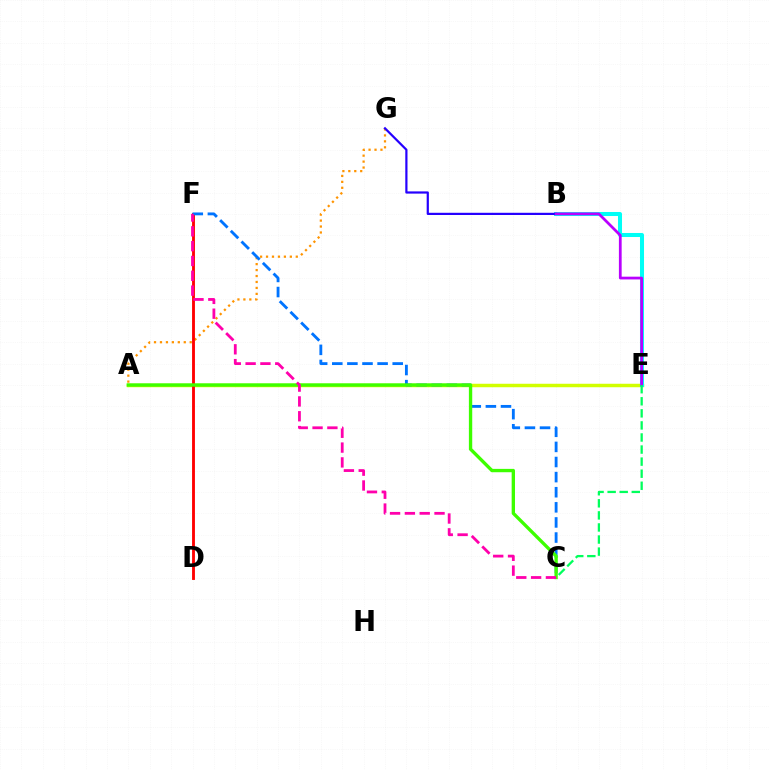{('A', 'E'): [{'color': '#d1ff00', 'line_style': 'solid', 'thickness': 2.51}], ('B', 'E'): [{'color': '#00fff6', 'line_style': 'solid', 'thickness': 2.9}, {'color': '#b900ff', 'line_style': 'solid', 'thickness': 1.98}], ('A', 'G'): [{'color': '#ff9400', 'line_style': 'dotted', 'thickness': 1.62}], ('D', 'F'): [{'color': '#ff0000', 'line_style': 'solid', 'thickness': 2.06}], ('C', 'F'): [{'color': '#0074ff', 'line_style': 'dashed', 'thickness': 2.05}, {'color': '#ff00ac', 'line_style': 'dashed', 'thickness': 2.01}], ('A', 'C'): [{'color': '#3dff00', 'line_style': 'solid', 'thickness': 2.41}], ('B', 'G'): [{'color': '#2500ff', 'line_style': 'solid', 'thickness': 1.59}], ('C', 'E'): [{'color': '#00ff5c', 'line_style': 'dashed', 'thickness': 1.64}]}